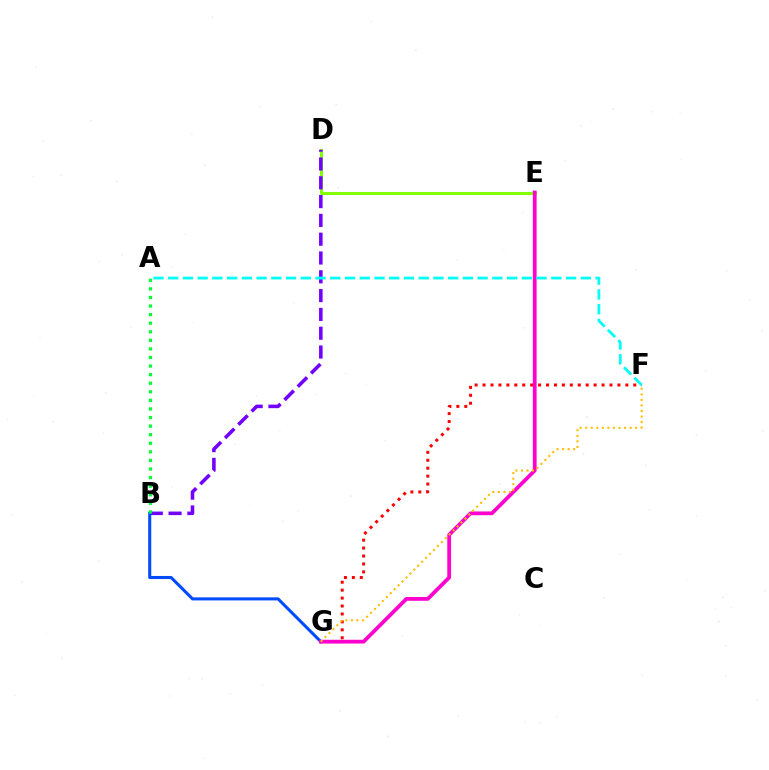{('D', 'E'): [{'color': '#84ff00', 'line_style': 'solid', 'thickness': 2.19}], ('F', 'G'): [{'color': '#ff0000', 'line_style': 'dotted', 'thickness': 2.16}, {'color': '#ffbd00', 'line_style': 'dotted', 'thickness': 1.51}], ('B', 'D'): [{'color': '#7200ff', 'line_style': 'dashed', 'thickness': 2.55}], ('B', 'G'): [{'color': '#004bff', 'line_style': 'solid', 'thickness': 2.21}], ('E', 'G'): [{'color': '#ff00cf', 'line_style': 'solid', 'thickness': 2.71}], ('A', 'F'): [{'color': '#00fff6', 'line_style': 'dashed', 'thickness': 2.0}], ('A', 'B'): [{'color': '#00ff39', 'line_style': 'dotted', 'thickness': 2.33}]}